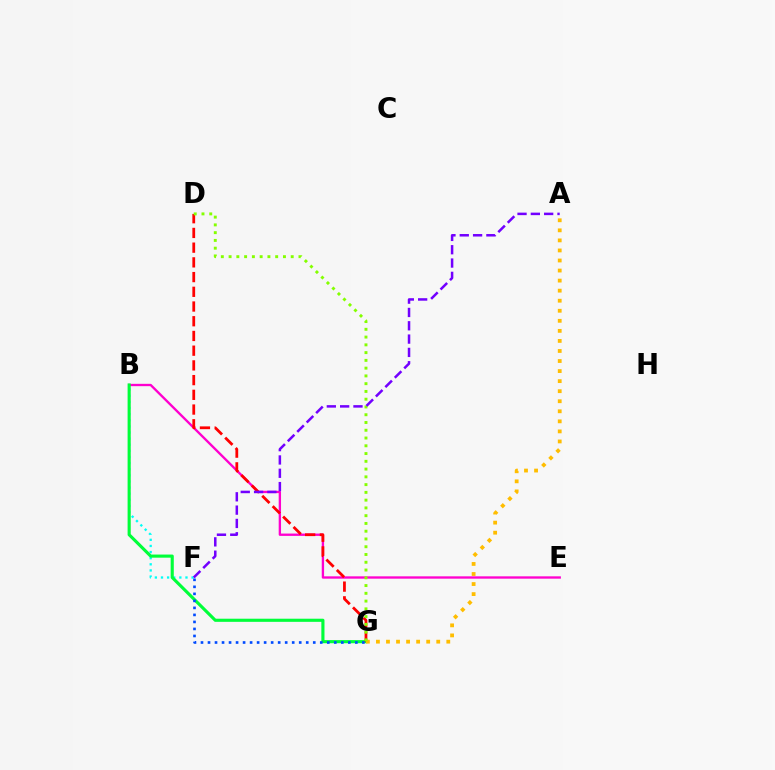{('B', 'E'): [{'color': '#ff00cf', 'line_style': 'solid', 'thickness': 1.68}], ('B', 'F'): [{'color': '#00fff6', 'line_style': 'dotted', 'thickness': 1.66}], ('B', 'G'): [{'color': '#00ff39', 'line_style': 'solid', 'thickness': 2.25}], ('D', 'G'): [{'color': '#ff0000', 'line_style': 'dashed', 'thickness': 2.0}, {'color': '#84ff00', 'line_style': 'dotted', 'thickness': 2.11}], ('A', 'G'): [{'color': '#ffbd00', 'line_style': 'dotted', 'thickness': 2.73}], ('A', 'F'): [{'color': '#7200ff', 'line_style': 'dashed', 'thickness': 1.81}], ('F', 'G'): [{'color': '#004bff', 'line_style': 'dotted', 'thickness': 1.91}]}